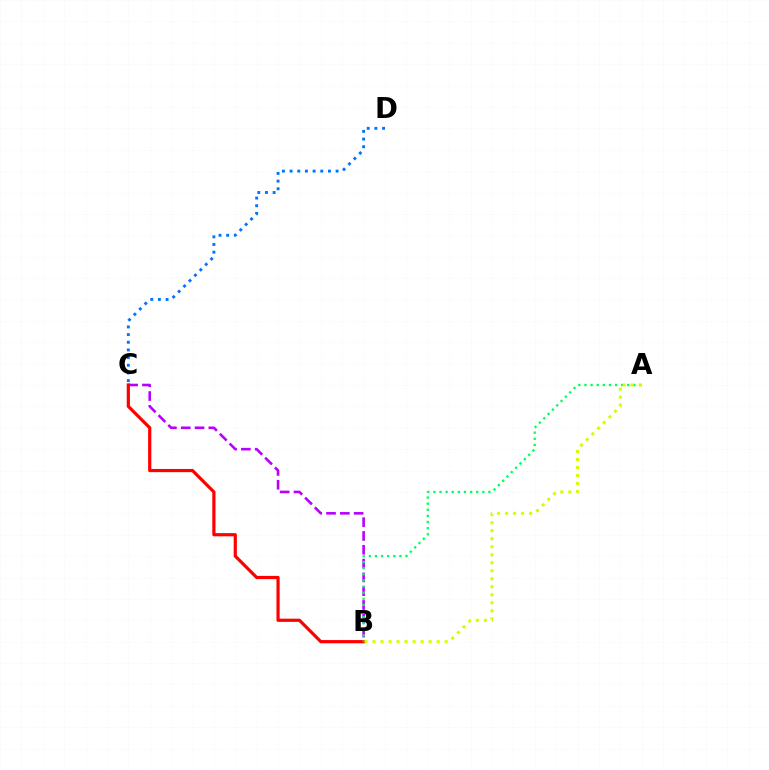{('B', 'C'): [{'color': '#b900ff', 'line_style': 'dashed', 'thickness': 1.88}, {'color': '#ff0000', 'line_style': 'solid', 'thickness': 2.3}], ('C', 'D'): [{'color': '#0074ff', 'line_style': 'dotted', 'thickness': 2.08}], ('A', 'B'): [{'color': '#00ff5c', 'line_style': 'dotted', 'thickness': 1.66}, {'color': '#d1ff00', 'line_style': 'dotted', 'thickness': 2.18}]}